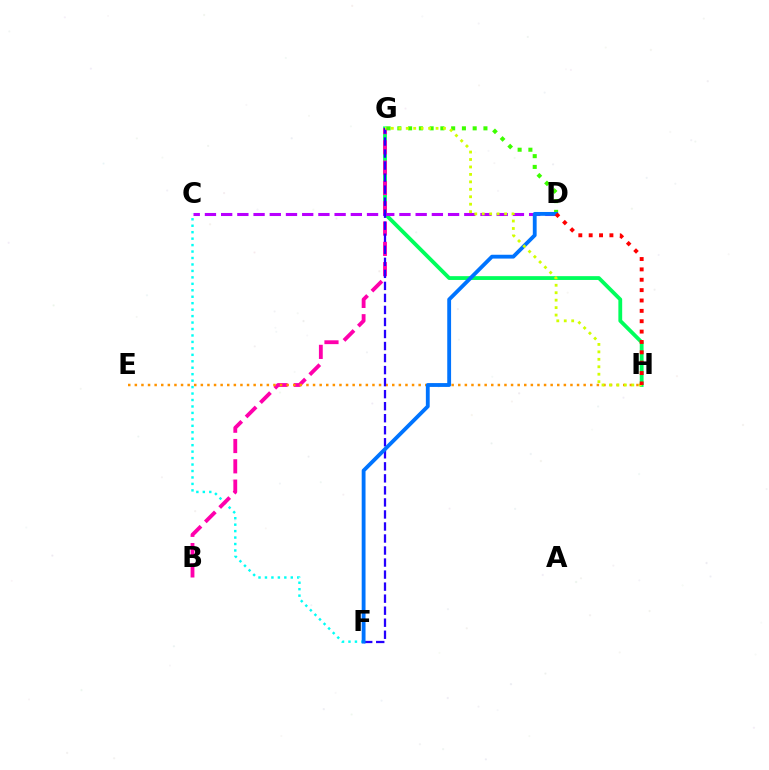{('C', 'F'): [{'color': '#00fff6', 'line_style': 'dotted', 'thickness': 1.75}], ('G', 'H'): [{'color': '#00ff5c', 'line_style': 'solid', 'thickness': 2.74}, {'color': '#d1ff00', 'line_style': 'dotted', 'thickness': 2.02}], ('B', 'G'): [{'color': '#ff00ac', 'line_style': 'dashed', 'thickness': 2.76}], ('E', 'H'): [{'color': '#ff9400', 'line_style': 'dotted', 'thickness': 1.79}], ('C', 'D'): [{'color': '#b900ff', 'line_style': 'dashed', 'thickness': 2.2}], ('F', 'G'): [{'color': '#2500ff', 'line_style': 'dashed', 'thickness': 1.63}], ('D', 'G'): [{'color': '#3dff00', 'line_style': 'dotted', 'thickness': 2.92}], ('D', 'F'): [{'color': '#0074ff', 'line_style': 'solid', 'thickness': 2.76}], ('D', 'H'): [{'color': '#ff0000', 'line_style': 'dotted', 'thickness': 2.82}]}